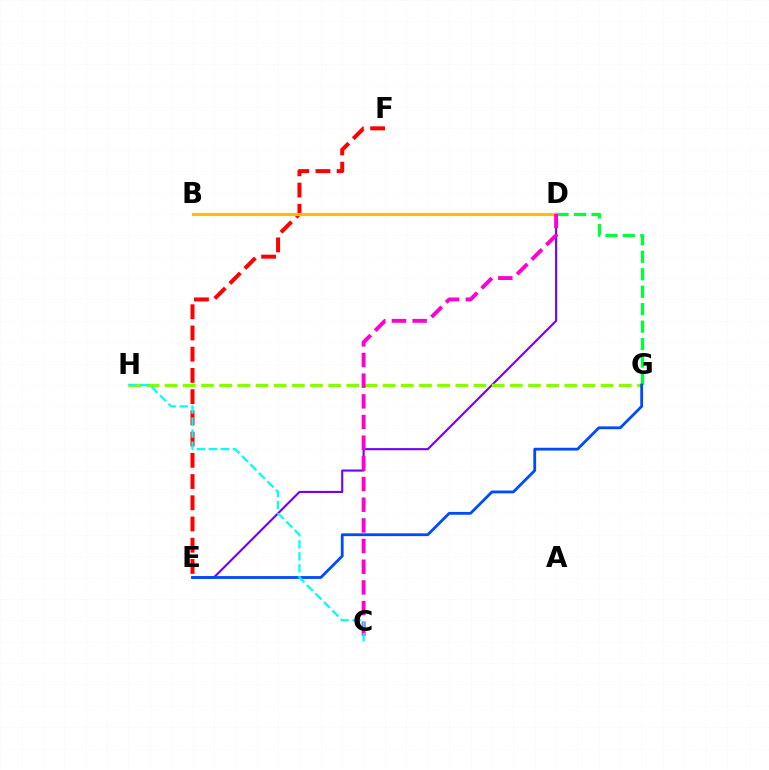{('D', 'G'): [{'color': '#00ff39', 'line_style': 'dashed', 'thickness': 2.37}], ('D', 'E'): [{'color': '#7200ff', 'line_style': 'solid', 'thickness': 1.53}], ('E', 'F'): [{'color': '#ff0000', 'line_style': 'dashed', 'thickness': 2.88}], ('B', 'D'): [{'color': '#ffbd00', 'line_style': 'solid', 'thickness': 2.27}], ('G', 'H'): [{'color': '#84ff00', 'line_style': 'dashed', 'thickness': 2.47}], ('C', 'D'): [{'color': '#ff00cf', 'line_style': 'dashed', 'thickness': 2.81}], ('E', 'G'): [{'color': '#004bff', 'line_style': 'solid', 'thickness': 2.02}], ('C', 'H'): [{'color': '#00fff6', 'line_style': 'dashed', 'thickness': 1.63}]}